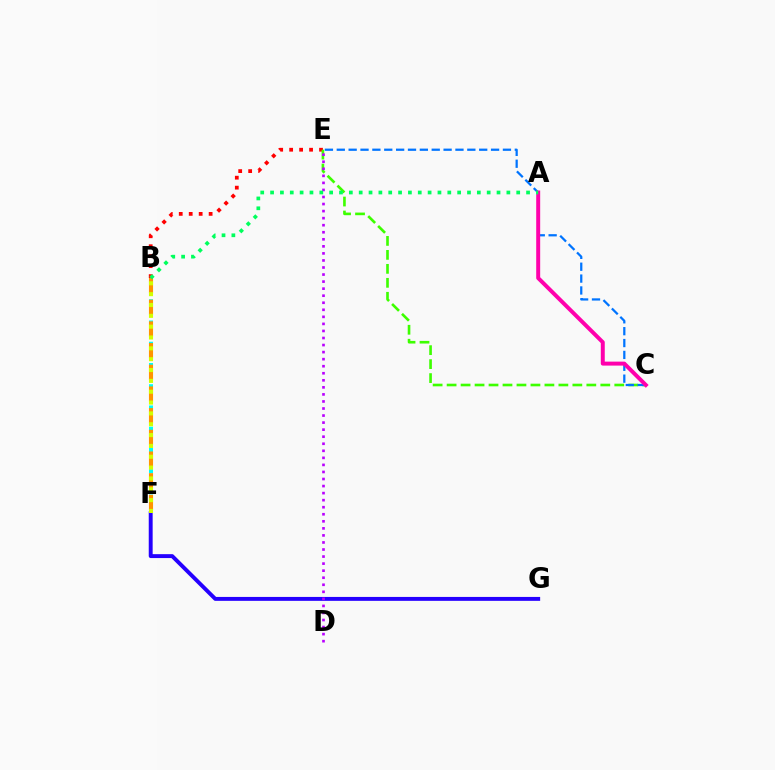{('B', 'E'): [{'color': '#ff0000', 'line_style': 'dotted', 'thickness': 2.71}], ('B', 'F'): [{'color': '#00fff6', 'line_style': 'dotted', 'thickness': 2.89}, {'color': '#ff9400', 'line_style': 'dashed', 'thickness': 2.95}, {'color': '#d1ff00', 'line_style': 'dotted', 'thickness': 2.95}], ('C', 'E'): [{'color': '#3dff00', 'line_style': 'dashed', 'thickness': 1.9}, {'color': '#0074ff', 'line_style': 'dashed', 'thickness': 1.61}], ('F', 'G'): [{'color': '#2500ff', 'line_style': 'solid', 'thickness': 2.82}], ('A', 'C'): [{'color': '#ff00ac', 'line_style': 'solid', 'thickness': 2.86}], ('D', 'E'): [{'color': '#b900ff', 'line_style': 'dotted', 'thickness': 1.92}], ('A', 'B'): [{'color': '#00ff5c', 'line_style': 'dotted', 'thickness': 2.67}]}